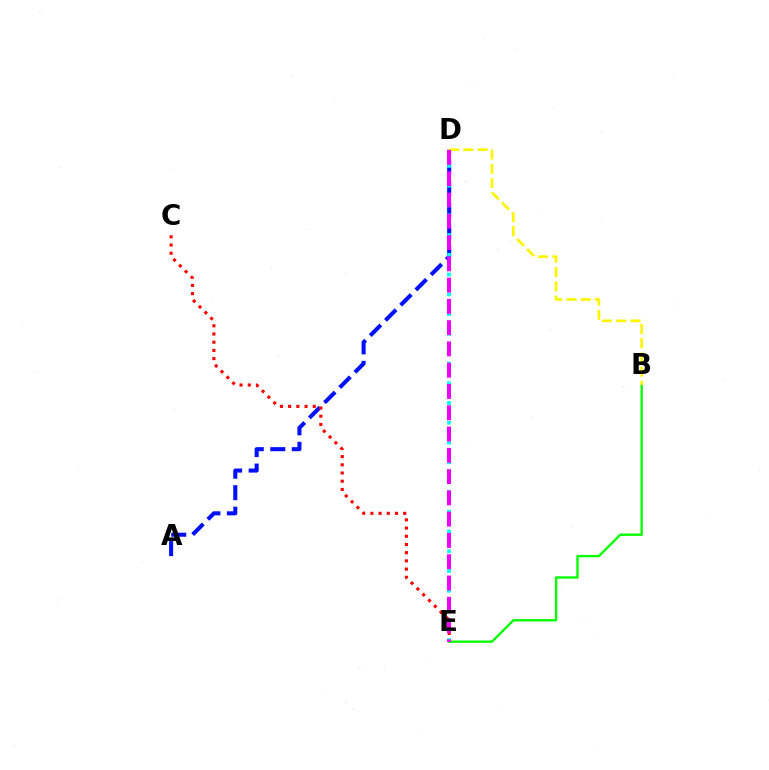{('A', 'D'): [{'color': '#0010ff', 'line_style': 'dashed', 'thickness': 2.92}], ('B', 'E'): [{'color': '#08ff00', 'line_style': 'solid', 'thickness': 1.7}], ('C', 'E'): [{'color': '#ff0000', 'line_style': 'dotted', 'thickness': 2.23}], ('D', 'E'): [{'color': '#00fff6', 'line_style': 'dotted', 'thickness': 2.68}, {'color': '#ee00ff', 'line_style': 'dashed', 'thickness': 2.89}], ('B', 'D'): [{'color': '#fcf500', 'line_style': 'dashed', 'thickness': 1.93}]}